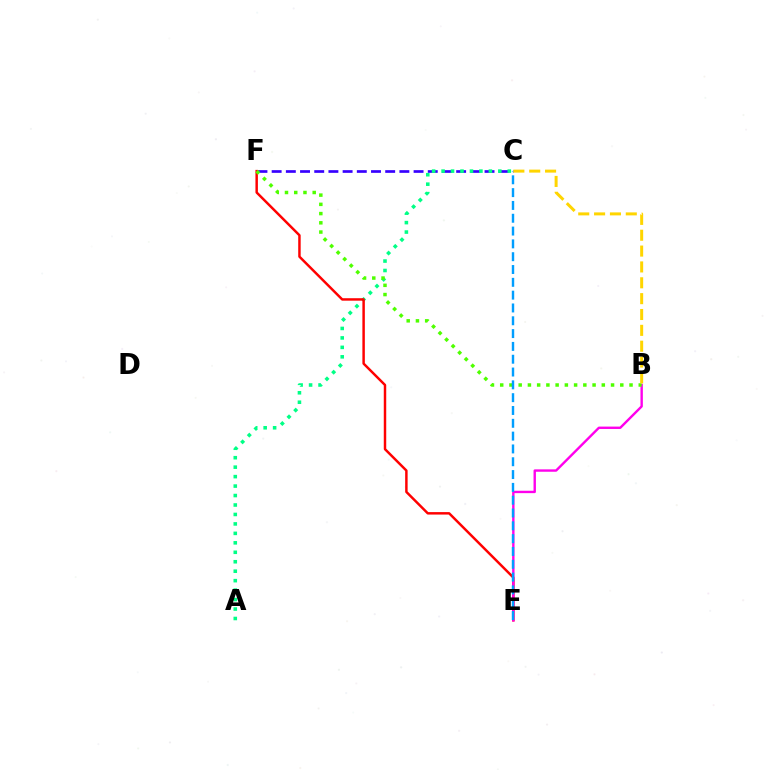{('C', 'F'): [{'color': '#3700ff', 'line_style': 'dashed', 'thickness': 1.93}], ('A', 'C'): [{'color': '#00ff86', 'line_style': 'dotted', 'thickness': 2.57}], ('E', 'F'): [{'color': '#ff0000', 'line_style': 'solid', 'thickness': 1.77}], ('B', 'E'): [{'color': '#ff00ed', 'line_style': 'solid', 'thickness': 1.72}], ('B', 'F'): [{'color': '#4fff00', 'line_style': 'dotted', 'thickness': 2.51}], ('C', 'E'): [{'color': '#009eff', 'line_style': 'dashed', 'thickness': 1.74}], ('B', 'C'): [{'color': '#ffd500', 'line_style': 'dashed', 'thickness': 2.15}]}